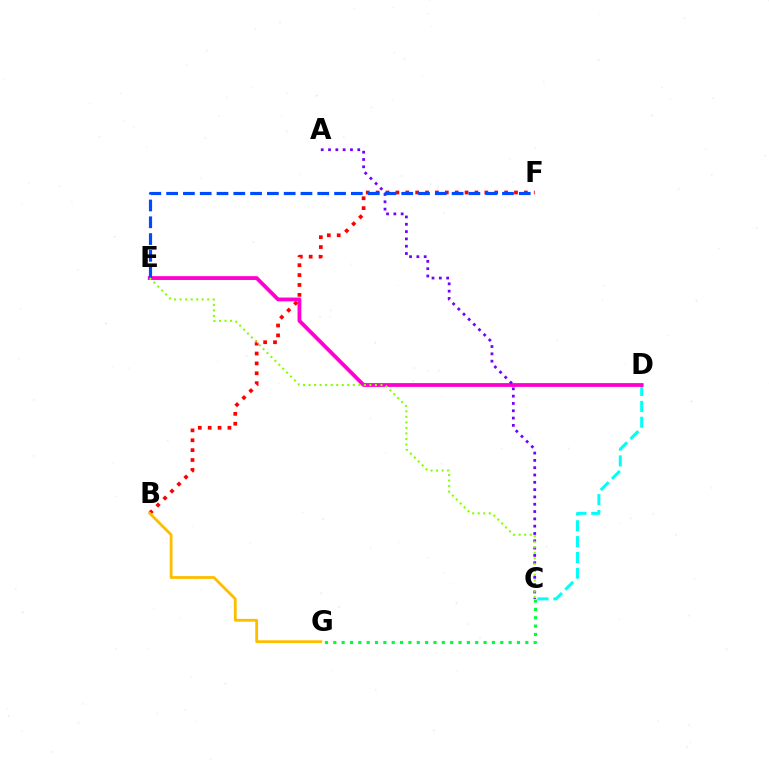{('C', 'D'): [{'color': '#00fff6', 'line_style': 'dashed', 'thickness': 2.15}], ('B', 'F'): [{'color': '#ff0000', 'line_style': 'dotted', 'thickness': 2.68}], ('D', 'E'): [{'color': '#ff00cf', 'line_style': 'solid', 'thickness': 2.74}], ('C', 'G'): [{'color': '#00ff39', 'line_style': 'dotted', 'thickness': 2.27}], ('A', 'C'): [{'color': '#7200ff', 'line_style': 'dotted', 'thickness': 1.99}], ('B', 'G'): [{'color': '#ffbd00', 'line_style': 'solid', 'thickness': 2.02}], ('E', 'F'): [{'color': '#004bff', 'line_style': 'dashed', 'thickness': 2.28}], ('C', 'E'): [{'color': '#84ff00', 'line_style': 'dotted', 'thickness': 1.5}]}